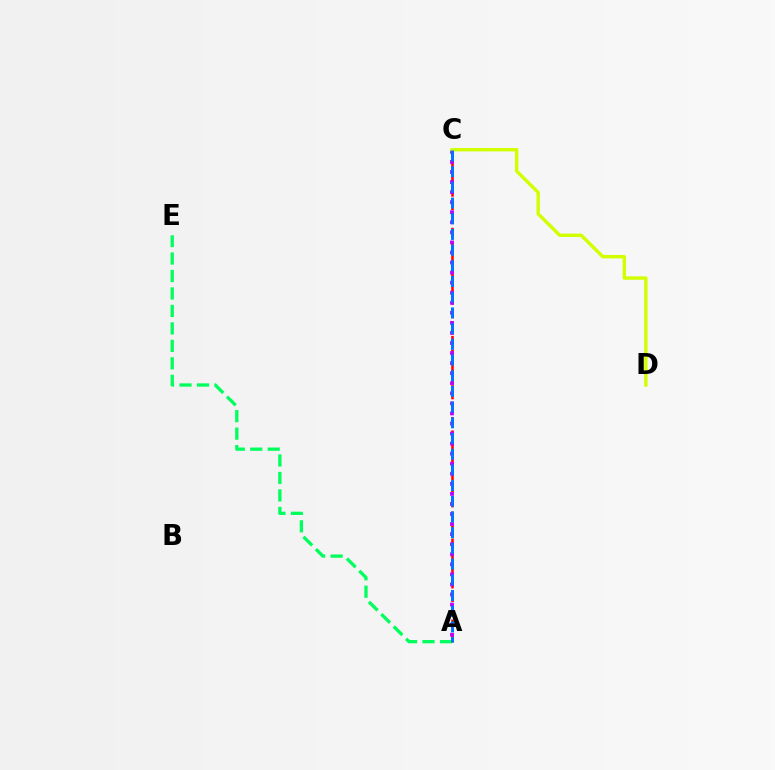{('A', 'E'): [{'color': '#00ff5c', 'line_style': 'dashed', 'thickness': 2.37}], ('A', 'C'): [{'color': '#ff0000', 'line_style': 'dashed', 'thickness': 1.84}, {'color': '#b900ff', 'line_style': 'dotted', 'thickness': 2.73}, {'color': '#0074ff', 'line_style': 'dashed', 'thickness': 2.13}], ('C', 'D'): [{'color': '#d1ff00', 'line_style': 'solid', 'thickness': 2.45}]}